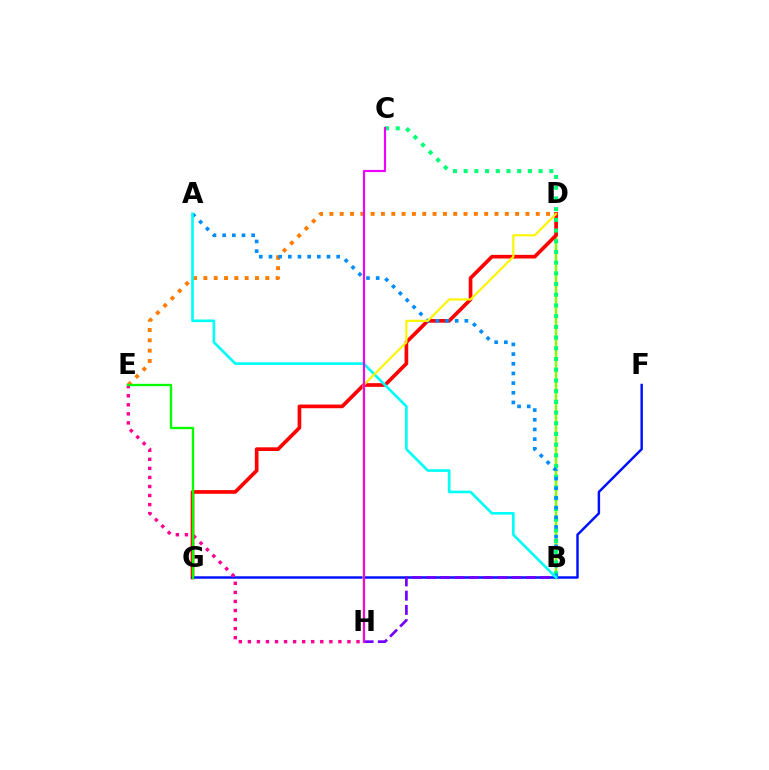{('B', 'D'): [{'color': '#84ff00', 'line_style': 'solid', 'thickness': 1.8}], ('D', 'G'): [{'color': '#ff0000', 'line_style': 'solid', 'thickness': 2.65}], ('B', 'C'): [{'color': '#00ff74', 'line_style': 'dotted', 'thickness': 2.91}], ('D', 'E'): [{'color': '#ff7c00', 'line_style': 'dotted', 'thickness': 2.8}], ('F', 'G'): [{'color': '#0010ff', 'line_style': 'solid', 'thickness': 1.77}], ('B', 'H'): [{'color': '#7200ff', 'line_style': 'dashed', 'thickness': 1.94}], ('E', 'H'): [{'color': '#ff0094', 'line_style': 'dotted', 'thickness': 2.46}], ('A', 'B'): [{'color': '#008cff', 'line_style': 'dotted', 'thickness': 2.63}, {'color': '#00fff6', 'line_style': 'solid', 'thickness': 1.91}], ('E', 'G'): [{'color': '#08ff00', 'line_style': 'solid', 'thickness': 1.69}], ('D', 'H'): [{'color': '#fcf500', 'line_style': 'solid', 'thickness': 1.55}], ('C', 'H'): [{'color': '#ee00ff', 'line_style': 'solid', 'thickness': 1.56}]}